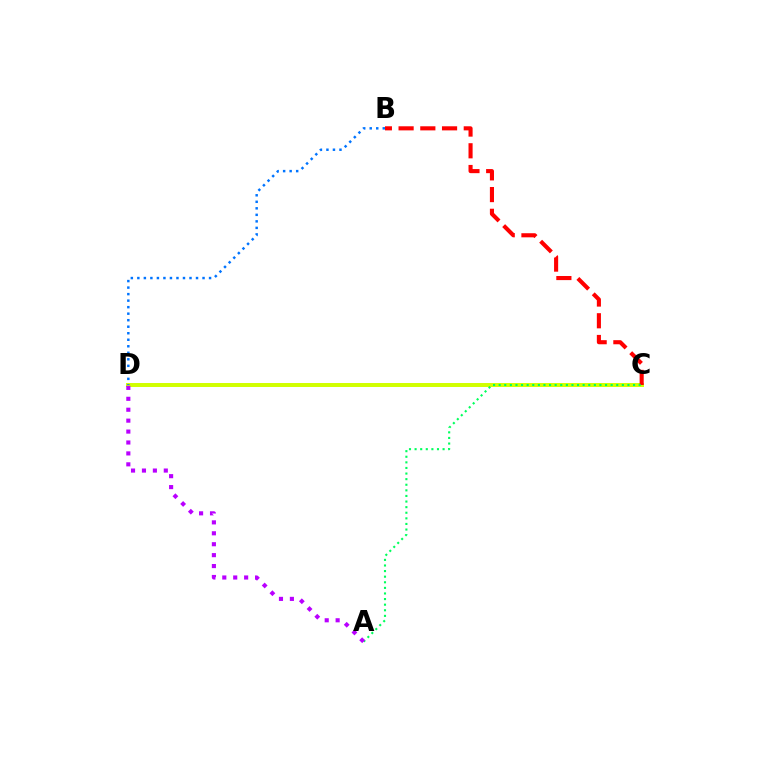{('C', 'D'): [{'color': '#d1ff00', 'line_style': 'solid', 'thickness': 2.86}], ('B', 'C'): [{'color': '#ff0000', 'line_style': 'dashed', 'thickness': 2.95}], ('A', 'C'): [{'color': '#00ff5c', 'line_style': 'dotted', 'thickness': 1.52}], ('B', 'D'): [{'color': '#0074ff', 'line_style': 'dotted', 'thickness': 1.77}], ('A', 'D'): [{'color': '#b900ff', 'line_style': 'dotted', 'thickness': 2.97}]}